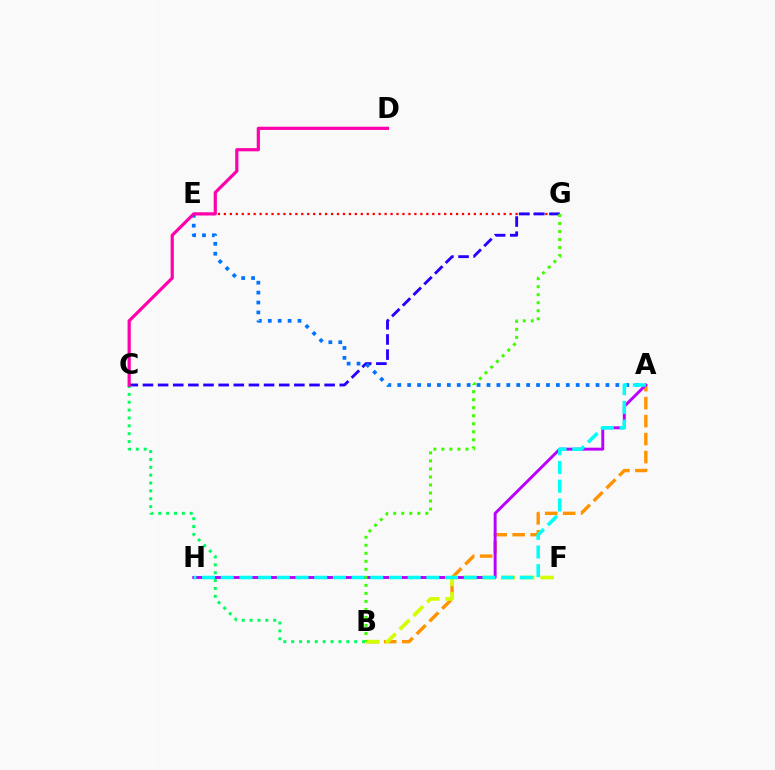{('A', 'B'): [{'color': '#ff9400', 'line_style': 'dashed', 'thickness': 2.44}], ('B', 'F'): [{'color': '#d1ff00', 'line_style': 'dashed', 'thickness': 2.64}], ('E', 'G'): [{'color': '#ff0000', 'line_style': 'dotted', 'thickness': 1.62}], ('B', 'C'): [{'color': '#00ff5c', 'line_style': 'dotted', 'thickness': 2.14}], ('C', 'G'): [{'color': '#2500ff', 'line_style': 'dashed', 'thickness': 2.06}], ('A', 'E'): [{'color': '#0074ff', 'line_style': 'dotted', 'thickness': 2.69}], ('A', 'H'): [{'color': '#b900ff', 'line_style': 'solid', 'thickness': 2.11}, {'color': '#00fff6', 'line_style': 'dashed', 'thickness': 2.54}], ('C', 'D'): [{'color': '#ff00ac', 'line_style': 'solid', 'thickness': 2.3}], ('B', 'G'): [{'color': '#3dff00', 'line_style': 'dotted', 'thickness': 2.18}]}